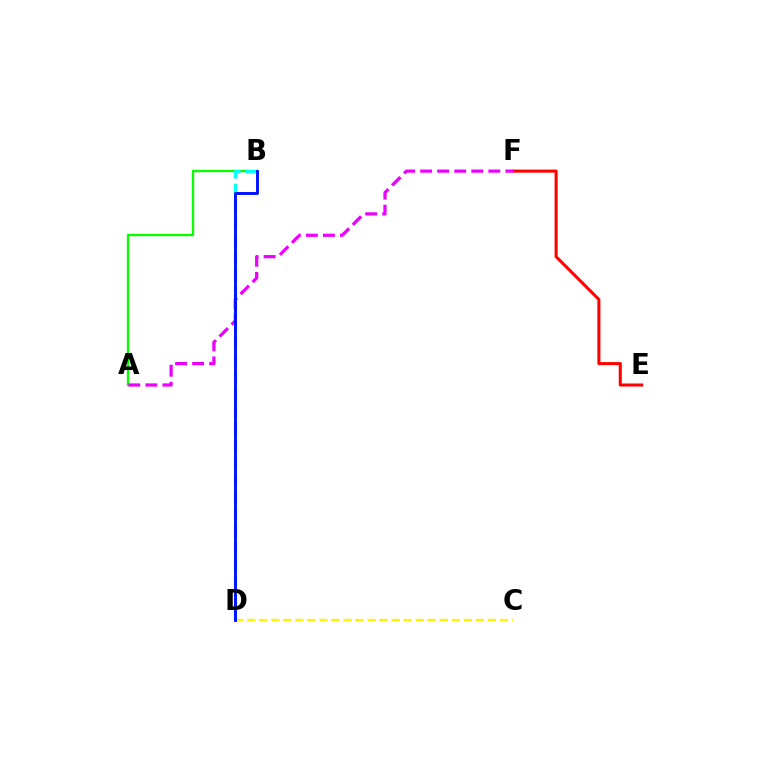{('E', 'F'): [{'color': '#ff0000', 'line_style': 'solid', 'thickness': 2.19}], ('C', 'D'): [{'color': '#fcf500', 'line_style': 'dashed', 'thickness': 1.63}], ('A', 'B'): [{'color': '#08ff00', 'line_style': 'solid', 'thickness': 1.69}], ('B', 'D'): [{'color': '#00fff6', 'line_style': 'dashed', 'thickness': 2.32}, {'color': '#0010ff', 'line_style': 'solid', 'thickness': 2.09}], ('A', 'F'): [{'color': '#ee00ff', 'line_style': 'dashed', 'thickness': 2.32}]}